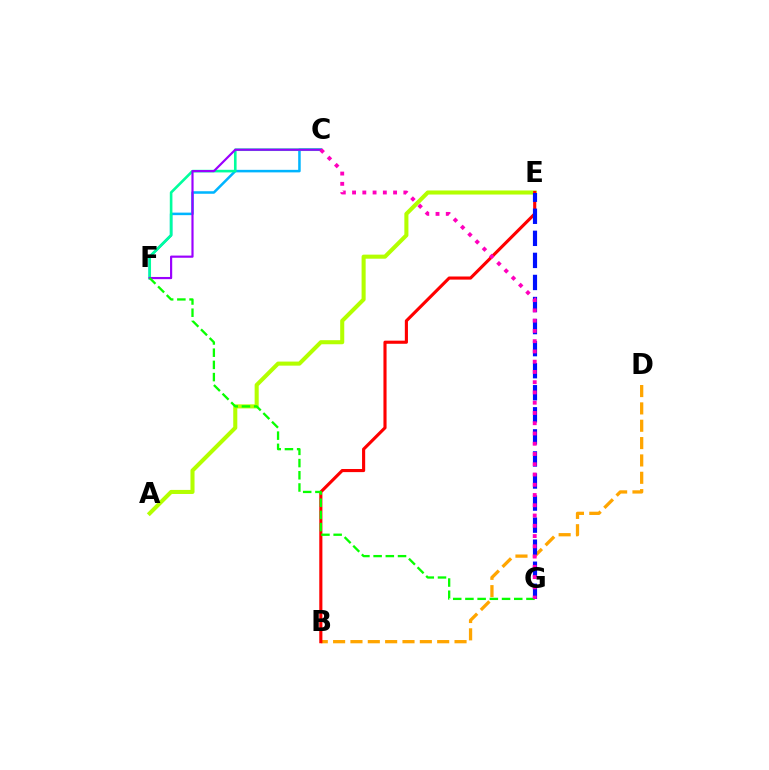{('B', 'D'): [{'color': '#ffa500', 'line_style': 'dashed', 'thickness': 2.36}], ('A', 'E'): [{'color': '#b3ff00', 'line_style': 'solid', 'thickness': 2.93}], ('C', 'F'): [{'color': '#00b5ff', 'line_style': 'solid', 'thickness': 1.82}, {'color': '#00ff9d', 'line_style': 'solid', 'thickness': 1.89}, {'color': '#9b00ff', 'line_style': 'solid', 'thickness': 1.57}], ('B', 'E'): [{'color': '#ff0000', 'line_style': 'solid', 'thickness': 2.25}], ('F', 'G'): [{'color': '#08ff00', 'line_style': 'dashed', 'thickness': 1.66}], ('E', 'G'): [{'color': '#0010ff', 'line_style': 'dashed', 'thickness': 3.0}], ('C', 'G'): [{'color': '#ff00bd', 'line_style': 'dotted', 'thickness': 2.79}]}